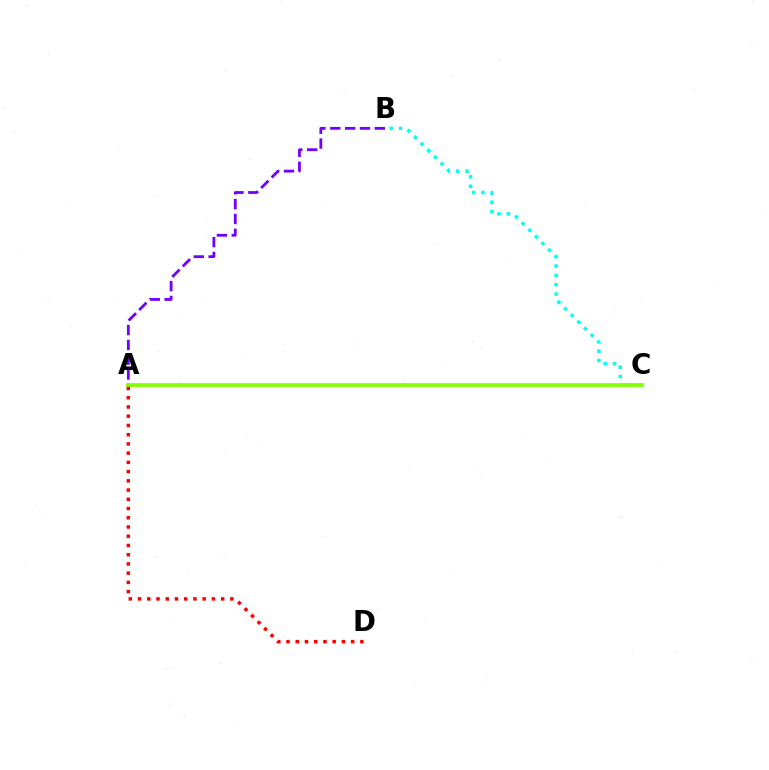{('A', 'B'): [{'color': '#7200ff', 'line_style': 'dashed', 'thickness': 2.02}], ('B', 'C'): [{'color': '#00fff6', 'line_style': 'dotted', 'thickness': 2.54}], ('A', 'C'): [{'color': '#84ff00', 'line_style': 'solid', 'thickness': 2.71}], ('A', 'D'): [{'color': '#ff0000', 'line_style': 'dotted', 'thickness': 2.51}]}